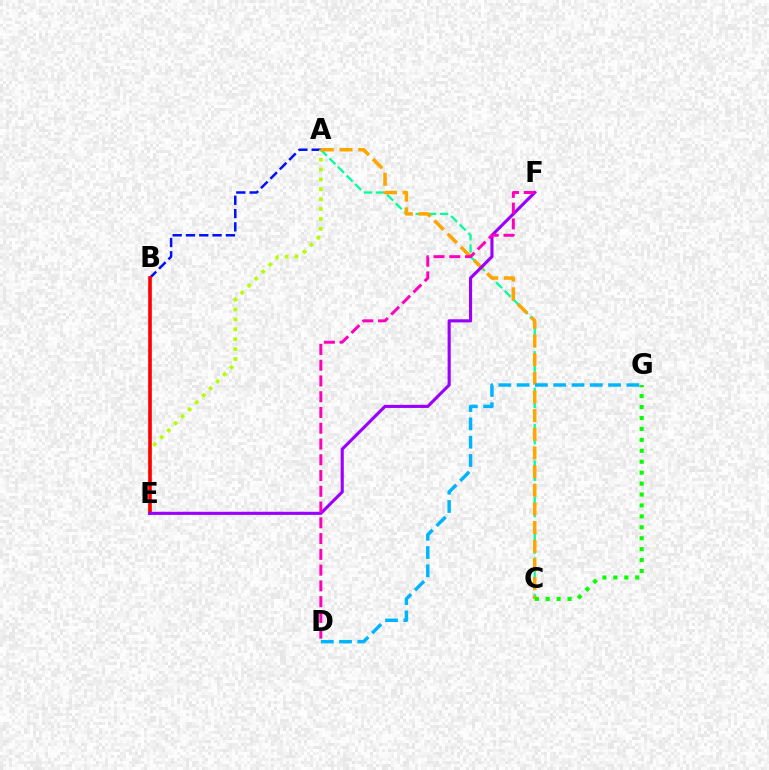{('A', 'B'): [{'color': '#0010ff', 'line_style': 'dashed', 'thickness': 1.81}], ('A', 'E'): [{'color': '#b3ff00', 'line_style': 'dotted', 'thickness': 2.69}], ('B', 'E'): [{'color': '#ff0000', 'line_style': 'solid', 'thickness': 2.61}], ('A', 'C'): [{'color': '#00ff9d', 'line_style': 'dashed', 'thickness': 1.65}, {'color': '#ffa500', 'line_style': 'dashed', 'thickness': 2.54}], ('C', 'G'): [{'color': '#08ff00', 'line_style': 'dotted', 'thickness': 2.97}], ('E', 'F'): [{'color': '#9b00ff', 'line_style': 'solid', 'thickness': 2.25}], ('D', 'F'): [{'color': '#ff00bd', 'line_style': 'dashed', 'thickness': 2.14}], ('D', 'G'): [{'color': '#00b5ff', 'line_style': 'dashed', 'thickness': 2.49}]}